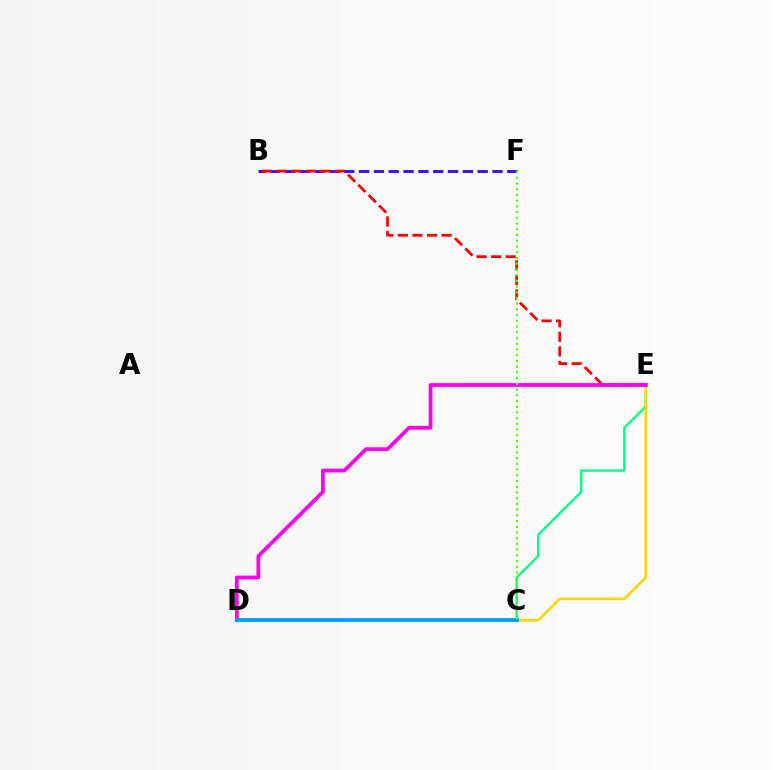{('C', 'E'): [{'color': '#00ff86', 'line_style': 'solid', 'thickness': 1.69}, {'color': '#ffd500', 'line_style': 'solid', 'thickness': 1.9}], ('B', 'F'): [{'color': '#3700ff', 'line_style': 'dashed', 'thickness': 2.01}], ('B', 'E'): [{'color': '#ff0000', 'line_style': 'dashed', 'thickness': 1.98}], ('D', 'E'): [{'color': '#ff00ed', 'line_style': 'solid', 'thickness': 2.71}], ('C', 'D'): [{'color': '#009eff', 'line_style': 'solid', 'thickness': 2.74}], ('C', 'F'): [{'color': '#4fff00', 'line_style': 'dotted', 'thickness': 1.55}]}